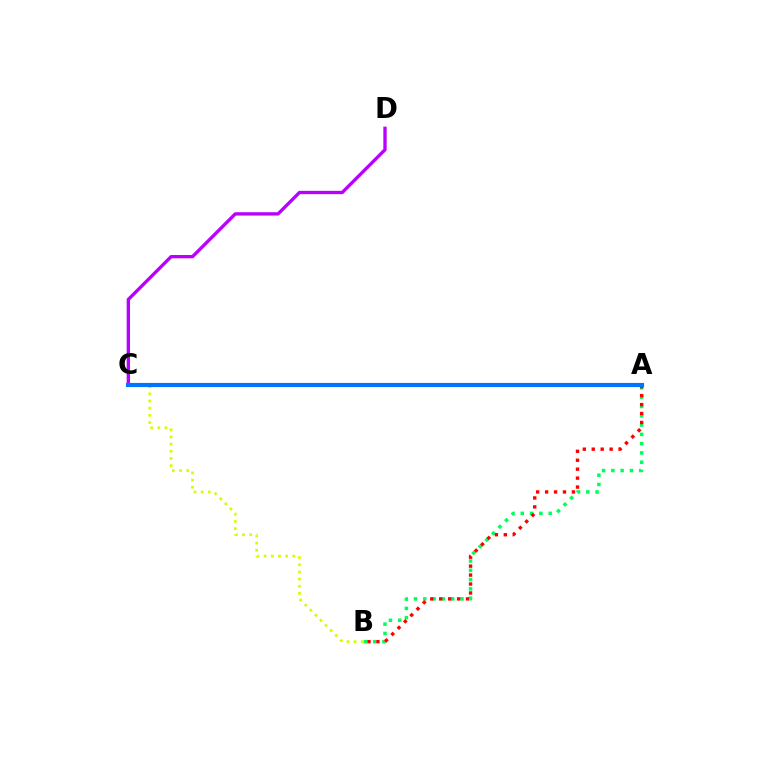{('A', 'B'): [{'color': '#00ff5c', 'line_style': 'dotted', 'thickness': 2.52}, {'color': '#ff0000', 'line_style': 'dotted', 'thickness': 2.43}], ('C', 'D'): [{'color': '#b900ff', 'line_style': 'solid', 'thickness': 2.4}], ('B', 'C'): [{'color': '#d1ff00', 'line_style': 'dotted', 'thickness': 1.95}], ('A', 'C'): [{'color': '#0074ff', 'line_style': 'solid', 'thickness': 2.99}]}